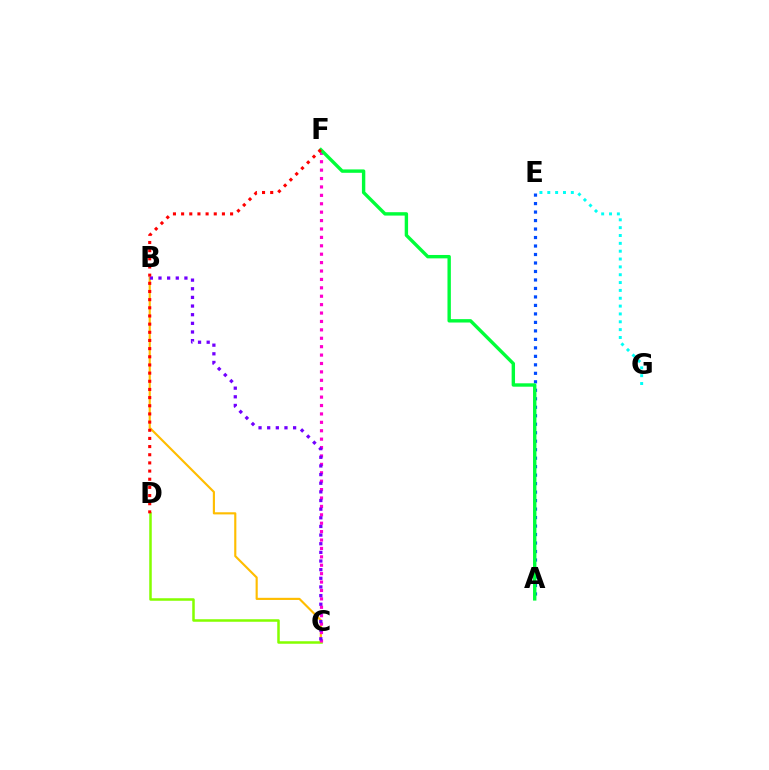{('C', 'D'): [{'color': '#84ff00', 'line_style': 'solid', 'thickness': 1.81}], ('B', 'C'): [{'color': '#ffbd00', 'line_style': 'solid', 'thickness': 1.54}, {'color': '#7200ff', 'line_style': 'dotted', 'thickness': 2.35}], ('C', 'F'): [{'color': '#ff00cf', 'line_style': 'dotted', 'thickness': 2.28}], ('A', 'E'): [{'color': '#004bff', 'line_style': 'dotted', 'thickness': 2.31}], ('A', 'F'): [{'color': '#00ff39', 'line_style': 'solid', 'thickness': 2.44}], ('E', 'G'): [{'color': '#00fff6', 'line_style': 'dotted', 'thickness': 2.13}], ('D', 'F'): [{'color': '#ff0000', 'line_style': 'dotted', 'thickness': 2.22}]}